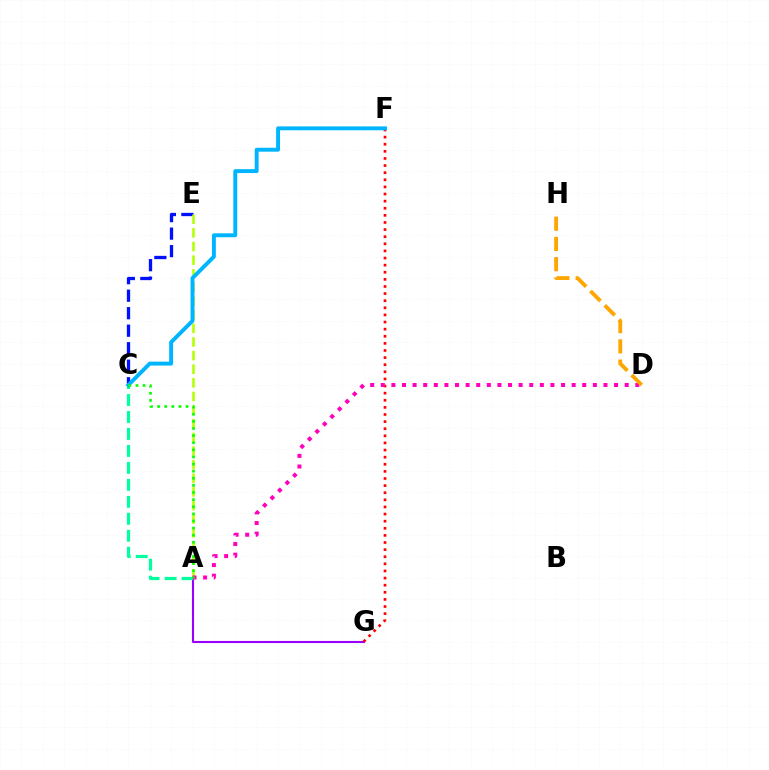{('A', 'G'): [{'color': '#9b00ff', 'line_style': 'solid', 'thickness': 1.51}], ('F', 'G'): [{'color': '#ff0000', 'line_style': 'dotted', 'thickness': 1.93}], ('C', 'E'): [{'color': '#0010ff', 'line_style': 'dashed', 'thickness': 2.38}], ('A', 'C'): [{'color': '#00ff9d', 'line_style': 'dashed', 'thickness': 2.31}, {'color': '#08ff00', 'line_style': 'dotted', 'thickness': 1.93}], ('A', 'E'): [{'color': '#b3ff00', 'line_style': 'dashed', 'thickness': 1.85}], ('C', 'F'): [{'color': '#00b5ff', 'line_style': 'solid', 'thickness': 2.82}], ('A', 'D'): [{'color': '#ff00bd', 'line_style': 'dotted', 'thickness': 2.88}], ('D', 'H'): [{'color': '#ffa500', 'line_style': 'dashed', 'thickness': 2.75}]}